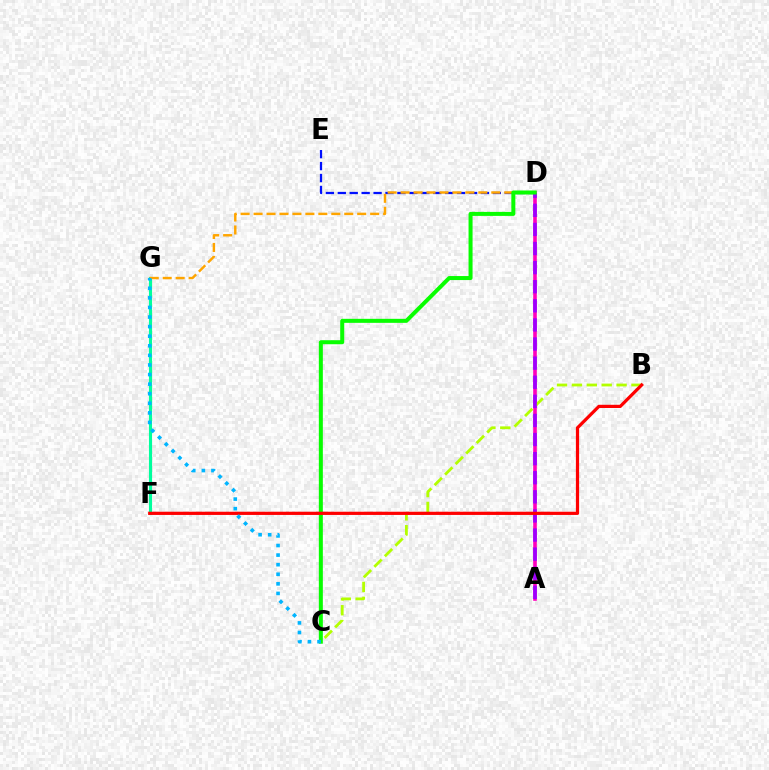{('A', 'D'): [{'color': '#ff00bd', 'line_style': 'solid', 'thickness': 2.59}, {'color': '#9b00ff', 'line_style': 'dashed', 'thickness': 2.59}], ('B', 'C'): [{'color': '#b3ff00', 'line_style': 'dashed', 'thickness': 2.02}], ('D', 'E'): [{'color': '#0010ff', 'line_style': 'dashed', 'thickness': 1.62}], ('F', 'G'): [{'color': '#00ff9d', 'line_style': 'solid', 'thickness': 2.23}], ('D', 'G'): [{'color': '#ffa500', 'line_style': 'dashed', 'thickness': 1.76}], ('C', 'D'): [{'color': '#08ff00', 'line_style': 'solid', 'thickness': 2.89}], ('B', 'F'): [{'color': '#ff0000', 'line_style': 'solid', 'thickness': 2.32}], ('C', 'G'): [{'color': '#00b5ff', 'line_style': 'dotted', 'thickness': 2.6}]}